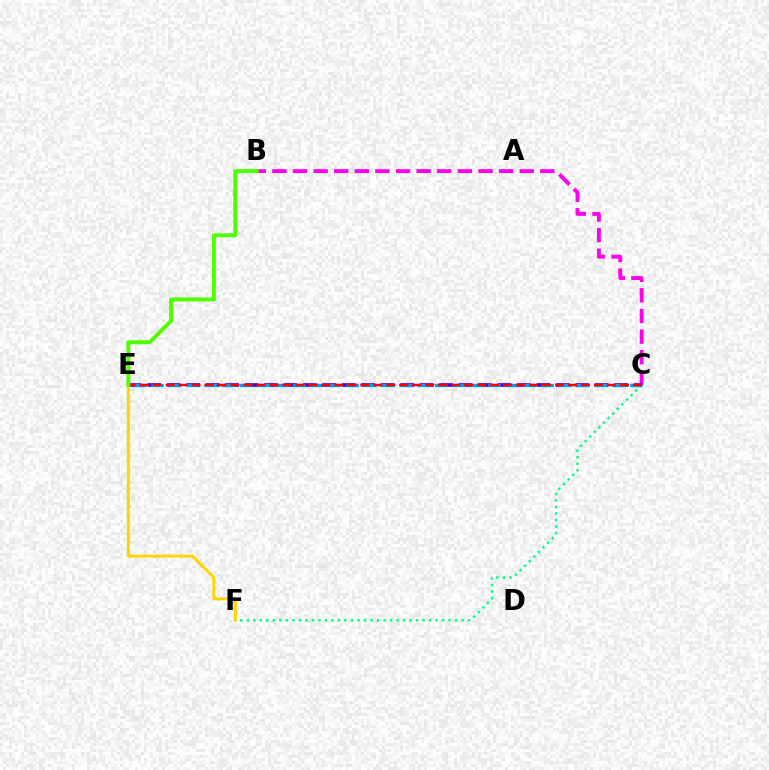{('B', 'C'): [{'color': '#ff00ed', 'line_style': 'dashed', 'thickness': 2.8}], ('C', 'E'): [{'color': '#3700ff', 'line_style': 'dashed', 'thickness': 2.64}, {'color': '#009eff', 'line_style': 'dashed', 'thickness': 2.41}, {'color': '#ff0000', 'line_style': 'dashed', 'thickness': 1.76}], ('C', 'F'): [{'color': '#00ff86', 'line_style': 'dotted', 'thickness': 1.77}], ('E', 'F'): [{'color': '#ffd500', 'line_style': 'solid', 'thickness': 2.16}], ('B', 'E'): [{'color': '#4fff00', 'line_style': 'solid', 'thickness': 2.86}]}